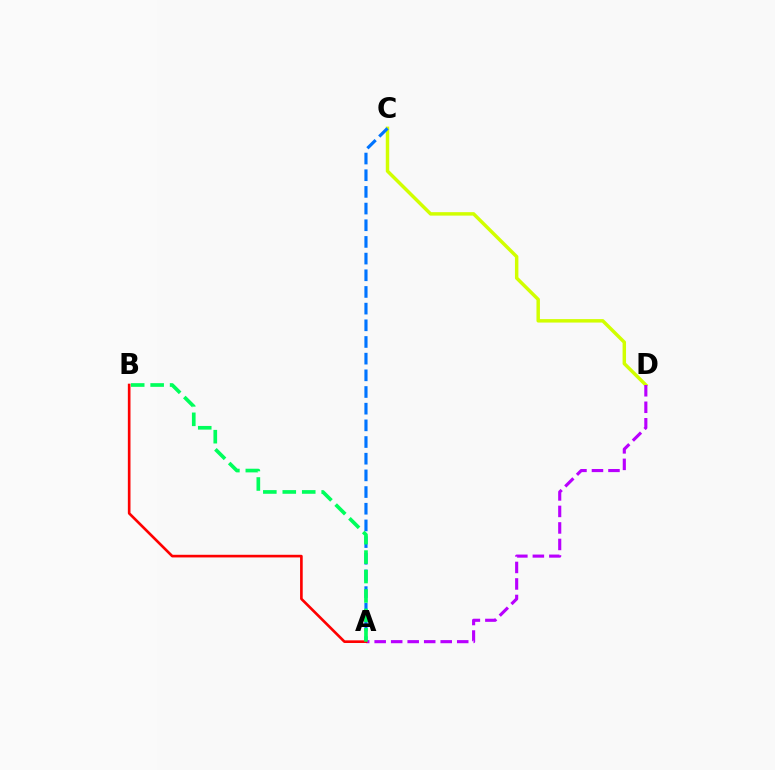{('C', 'D'): [{'color': '#d1ff00', 'line_style': 'solid', 'thickness': 2.49}], ('A', 'C'): [{'color': '#0074ff', 'line_style': 'dashed', 'thickness': 2.27}], ('A', 'D'): [{'color': '#b900ff', 'line_style': 'dashed', 'thickness': 2.24}], ('A', 'B'): [{'color': '#ff0000', 'line_style': 'solid', 'thickness': 1.9}, {'color': '#00ff5c', 'line_style': 'dashed', 'thickness': 2.64}]}